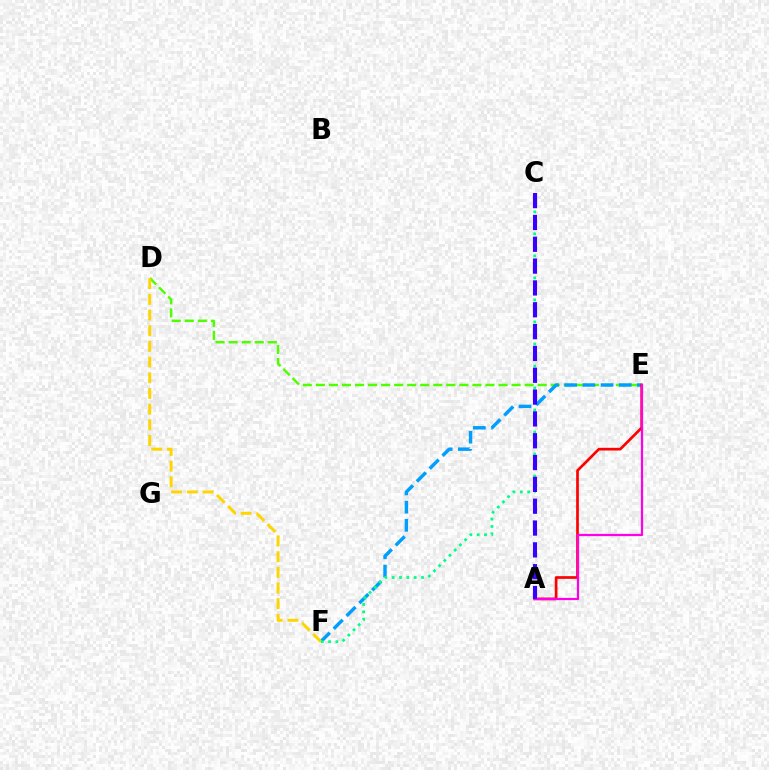{('D', 'E'): [{'color': '#4fff00', 'line_style': 'dashed', 'thickness': 1.77}], ('E', 'F'): [{'color': '#009eff', 'line_style': 'dashed', 'thickness': 2.47}], ('D', 'F'): [{'color': '#ffd500', 'line_style': 'dashed', 'thickness': 2.13}], ('C', 'F'): [{'color': '#00ff86', 'line_style': 'dotted', 'thickness': 1.99}], ('A', 'E'): [{'color': '#ff0000', 'line_style': 'solid', 'thickness': 1.94}, {'color': '#ff00ed', 'line_style': 'solid', 'thickness': 1.6}], ('A', 'C'): [{'color': '#3700ff', 'line_style': 'dashed', 'thickness': 2.97}]}